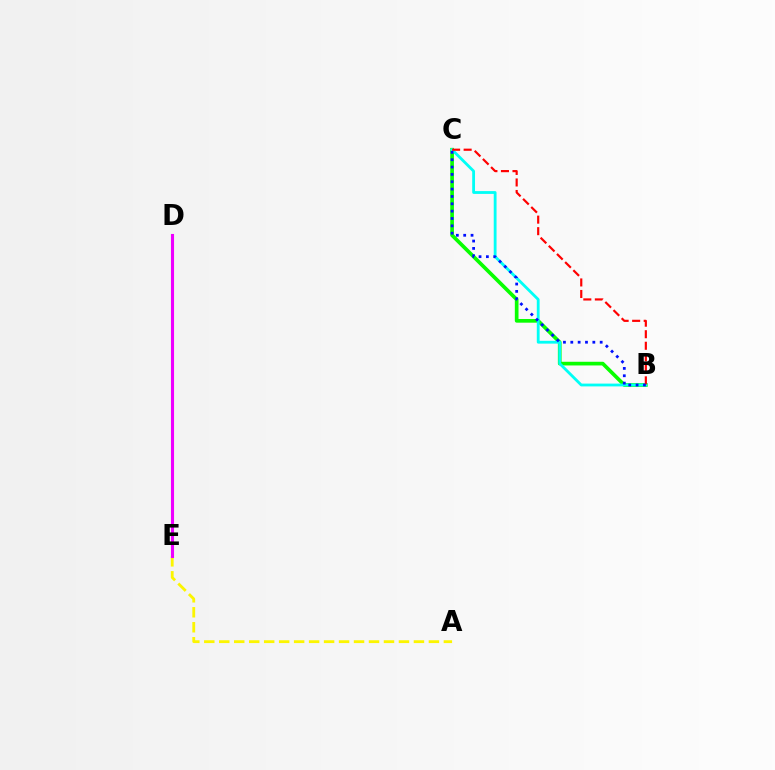{('B', 'C'): [{'color': '#08ff00', 'line_style': 'solid', 'thickness': 2.65}, {'color': '#00fff6', 'line_style': 'solid', 'thickness': 2.02}, {'color': '#ff0000', 'line_style': 'dashed', 'thickness': 1.57}, {'color': '#0010ff', 'line_style': 'dotted', 'thickness': 2.0}], ('A', 'E'): [{'color': '#fcf500', 'line_style': 'dashed', 'thickness': 2.03}], ('D', 'E'): [{'color': '#ee00ff', 'line_style': 'solid', 'thickness': 2.22}]}